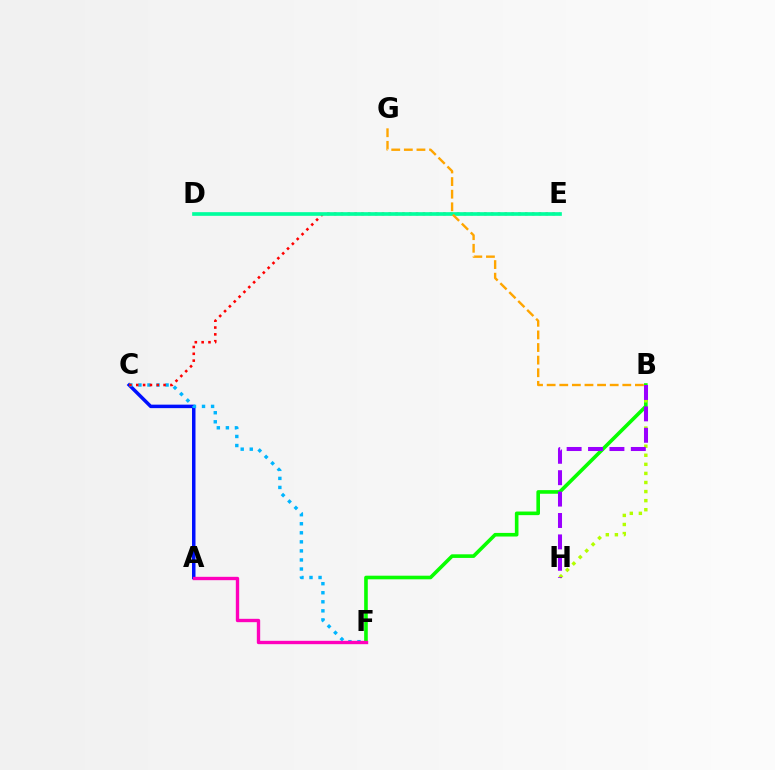{('A', 'C'): [{'color': '#0010ff', 'line_style': 'solid', 'thickness': 2.51}], ('B', 'F'): [{'color': '#08ff00', 'line_style': 'solid', 'thickness': 2.6}], ('B', 'H'): [{'color': '#b3ff00', 'line_style': 'dotted', 'thickness': 2.47}, {'color': '#9b00ff', 'line_style': 'dashed', 'thickness': 2.91}], ('C', 'F'): [{'color': '#00b5ff', 'line_style': 'dotted', 'thickness': 2.46}], ('A', 'F'): [{'color': '#ff00bd', 'line_style': 'solid', 'thickness': 2.42}], ('C', 'E'): [{'color': '#ff0000', 'line_style': 'dotted', 'thickness': 1.85}], ('D', 'E'): [{'color': '#00ff9d', 'line_style': 'solid', 'thickness': 2.64}], ('B', 'G'): [{'color': '#ffa500', 'line_style': 'dashed', 'thickness': 1.71}]}